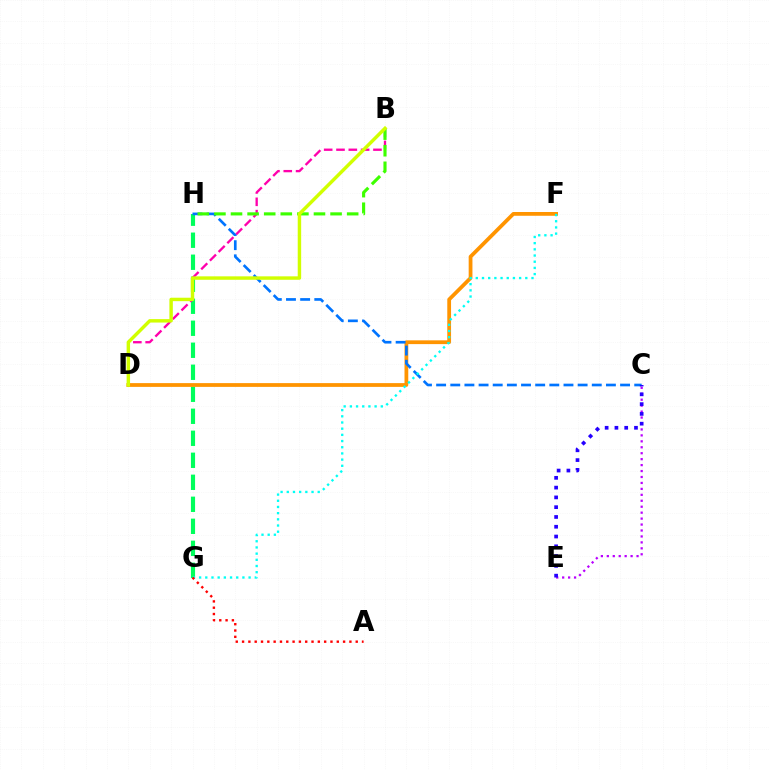{('G', 'H'): [{'color': '#00ff5c', 'line_style': 'dashed', 'thickness': 2.99}], ('D', 'F'): [{'color': '#ff9400', 'line_style': 'solid', 'thickness': 2.71}], ('C', 'E'): [{'color': '#b900ff', 'line_style': 'dotted', 'thickness': 1.62}, {'color': '#2500ff', 'line_style': 'dotted', 'thickness': 2.66}], ('B', 'D'): [{'color': '#ff00ac', 'line_style': 'dashed', 'thickness': 1.67}, {'color': '#d1ff00', 'line_style': 'solid', 'thickness': 2.48}], ('C', 'H'): [{'color': '#0074ff', 'line_style': 'dashed', 'thickness': 1.92}], ('F', 'G'): [{'color': '#00fff6', 'line_style': 'dotted', 'thickness': 1.68}], ('B', 'H'): [{'color': '#3dff00', 'line_style': 'dashed', 'thickness': 2.25}], ('A', 'G'): [{'color': '#ff0000', 'line_style': 'dotted', 'thickness': 1.72}]}